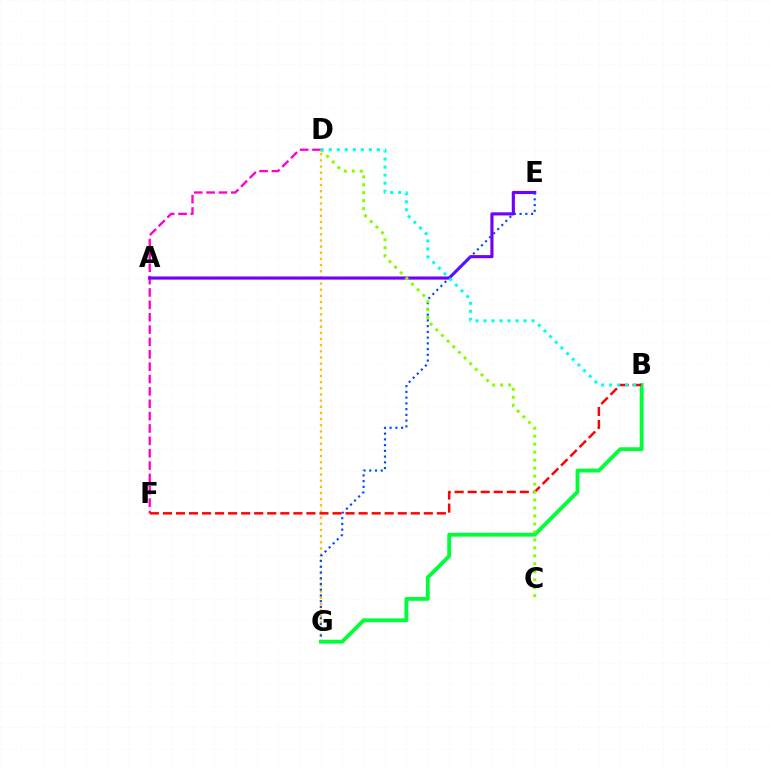{('D', 'G'): [{'color': '#ffbd00', 'line_style': 'dotted', 'thickness': 1.67}], ('D', 'F'): [{'color': '#ff00cf', 'line_style': 'dashed', 'thickness': 1.68}], ('A', 'E'): [{'color': '#7200ff', 'line_style': 'solid', 'thickness': 2.26}], ('E', 'G'): [{'color': '#004bff', 'line_style': 'dotted', 'thickness': 1.56}], ('B', 'G'): [{'color': '#00ff39', 'line_style': 'solid', 'thickness': 2.77}], ('B', 'F'): [{'color': '#ff0000', 'line_style': 'dashed', 'thickness': 1.77}], ('C', 'D'): [{'color': '#84ff00', 'line_style': 'dotted', 'thickness': 2.17}], ('B', 'D'): [{'color': '#00fff6', 'line_style': 'dotted', 'thickness': 2.18}]}